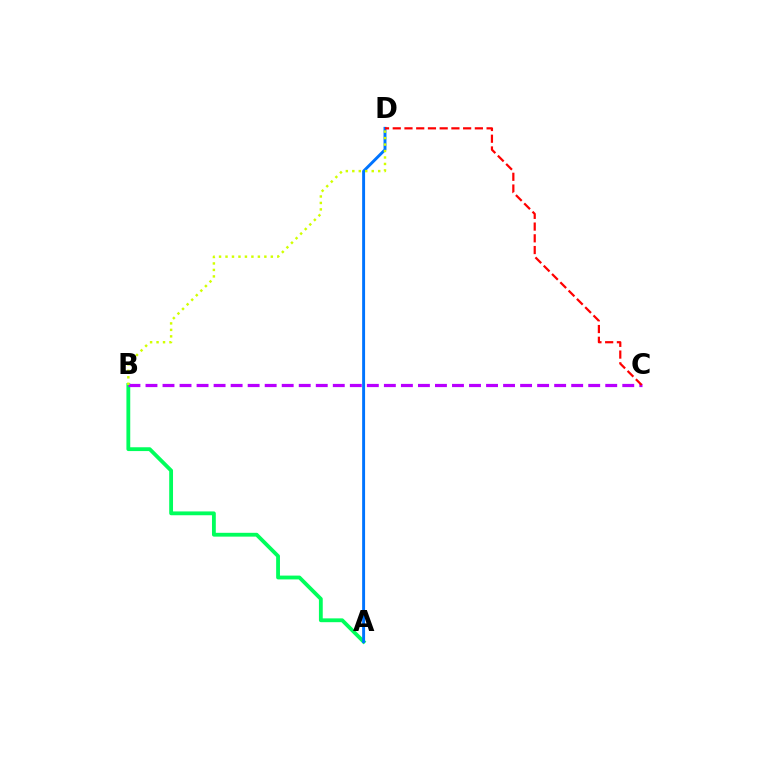{('A', 'B'): [{'color': '#00ff5c', 'line_style': 'solid', 'thickness': 2.75}], ('A', 'D'): [{'color': '#0074ff', 'line_style': 'solid', 'thickness': 2.1}], ('B', 'C'): [{'color': '#b900ff', 'line_style': 'dashed', 'thickness': 2.31}], ('C', 'D'): [{'color': '#ff0000', 'line_style': 'dashed', 'thickness': 1.59}], ('B', 'D'): [{'color': '#d1ff00', 'line_style': 'dotted', 'thickness': 1.76}]}